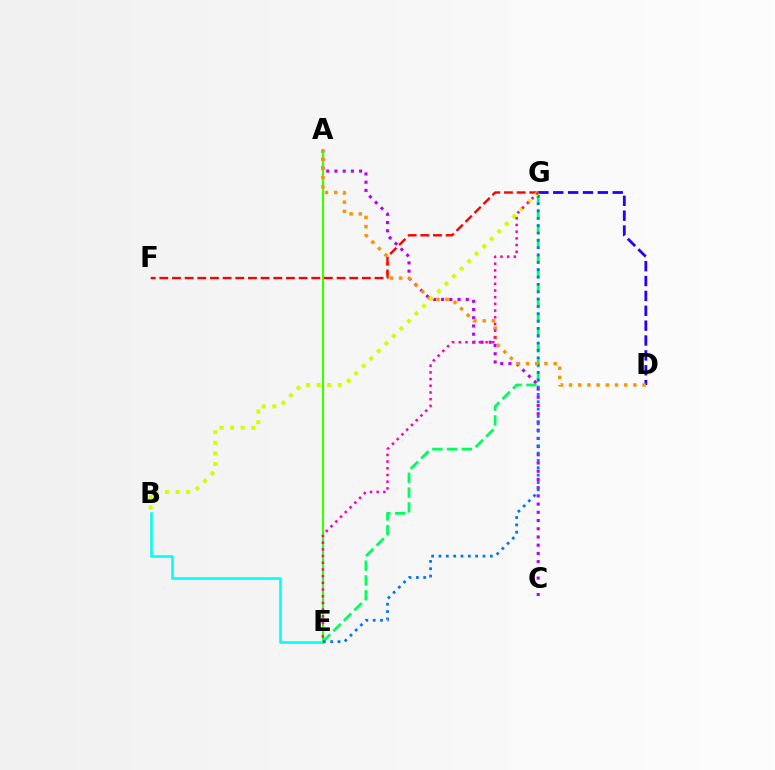{('A', 'C'): [{'color': '#b900ff', 'line_style': 'dotted', 'thickness': 2.23}], ('B', 'E'): [{'color': '#00fff6', 'line_style': 'solid', 'thickness': 1.85}], ('A', 'E'): [{'color': '#3dff00', 'line_style': 'solid', 'thickness': 1.54}], ('E', 'G'): [{'color': '#00ff5c', 'line_style': 'dashed', 'thickness': 2.01}, {'color': '#0074ff', 'line_style': 'dotted', 'thickness': 1.99}, {'color': '#ff00ac', 'line_style': 'dotted', 'thickness': 1.82}], ('D', 'G'): [{'color': '#2500ff', 'line_style': 'dashed', 'thickness': 2.02}], ('A', 'D'): [{'color': '#ff9400', 'line_style': 'dotted', 'thickness': 2.5}], ('F', 'G'): [{'color': '#ff0000', 'line_style': 'dashed', 'thickness': 1.72}], ('B', 'G'): [{'color': '#d1ff00', 'line_style': 'dotted', 'thickness': 2.88}]}